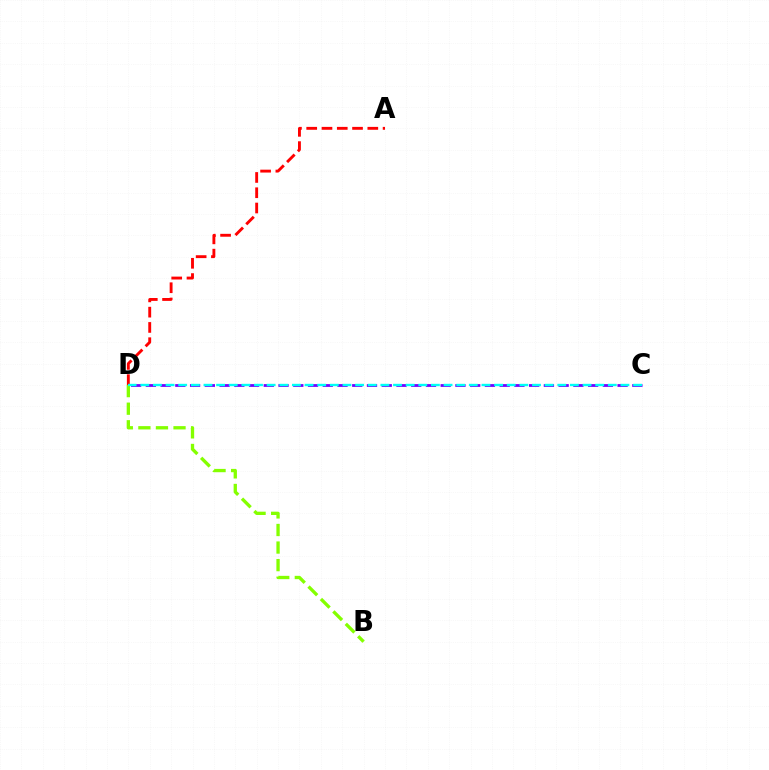{('C', 'D'): [{'color': '#7200ff', 'line_style': 'dashed', 'thickness': 2.0}, {'color': '#00fff6', 'line_style': 'dashed', 'thickness': 1.72}], ('B', 'D'): [{'color': '#84ff00', 'line_style': 'dashed', 'thickness': 2.39}], ('A', 'D'): [{'color': '#ff0000', 'line_style': 'dashed', 'thickness': 2.07}]}